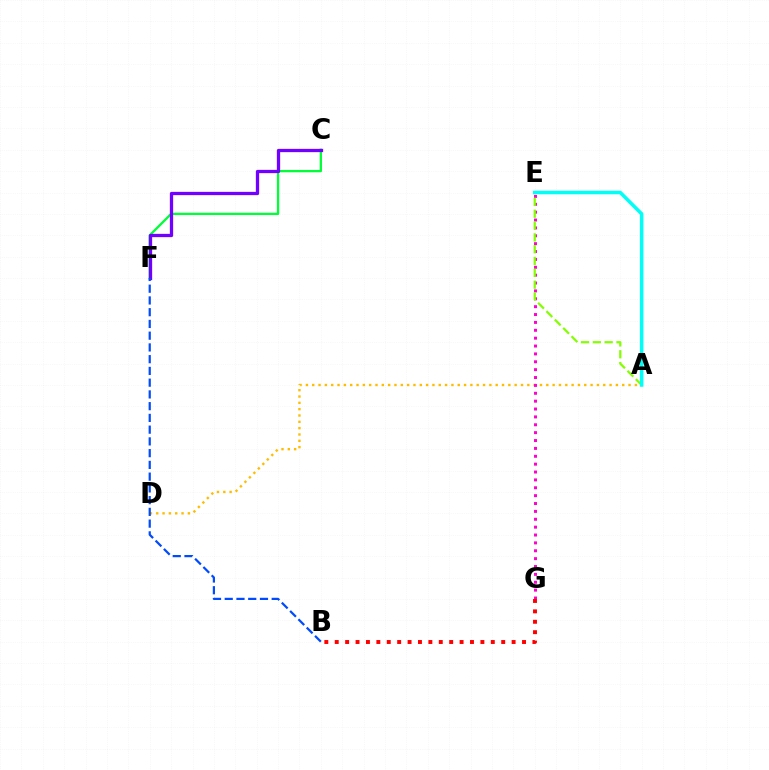{('A', 'D'): [{'color': '#ffbd00', 'line_style': 'dotted', 'thickness': 1.72}], ('E', 'G'): [{'color': '#ff00cf', 'line_style': 'dotted', 'thickness': 2.14}], ('C', 'F'): [{'color': '#00ff39', 'line_style': 'solid', 'thickness': 1.65}, {'color': '#7200ff', 'line_style': 'solid', 'thickness': 2.37}], ('A', 'E'): [{'color': '#84ff00', 'line_style': 'dashed', 'thickness': 1.61}, {'color': '#00fff6', 'line_style': 'solid', 'thickness': 2.51}], ('B', 'F'): [{'color': '#004bff', 'line_style': 'dashed', 'thickness': 1.6}], ('B', 'G'): [{'color': '#ff0000', 'line_style': 'dotted', 'thickness': 2.83}]}